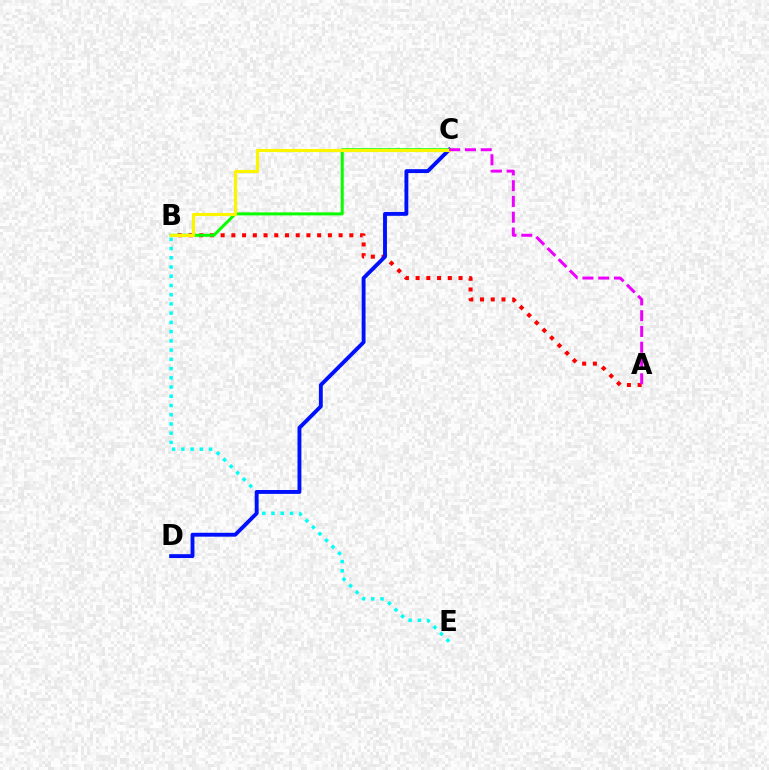{('A', 'B'): [{'color': '#ff0000', 'line_style': 'dotted', 'thickness': 2.91}], ('B', 'E'): [{'color': '#00fff6', 'line_style': 'dotted', 'thickness': 2.51}], ('C', 'D'): [{'color': '#0010ff', 'line_style': 'solid', 'thickness': 2.79}], ('B', 'C'): [{'color': '#08ff00', 'line_style': 'solid', 'thickness': 2.16}, {'color': '#fcf500', 'line_style': 'solid', 'thickness': 2.25}], ('A', 'C'): [{'color': '#ee00ff', 'line_style': 'dashed', 'thickness': 2.14}]}